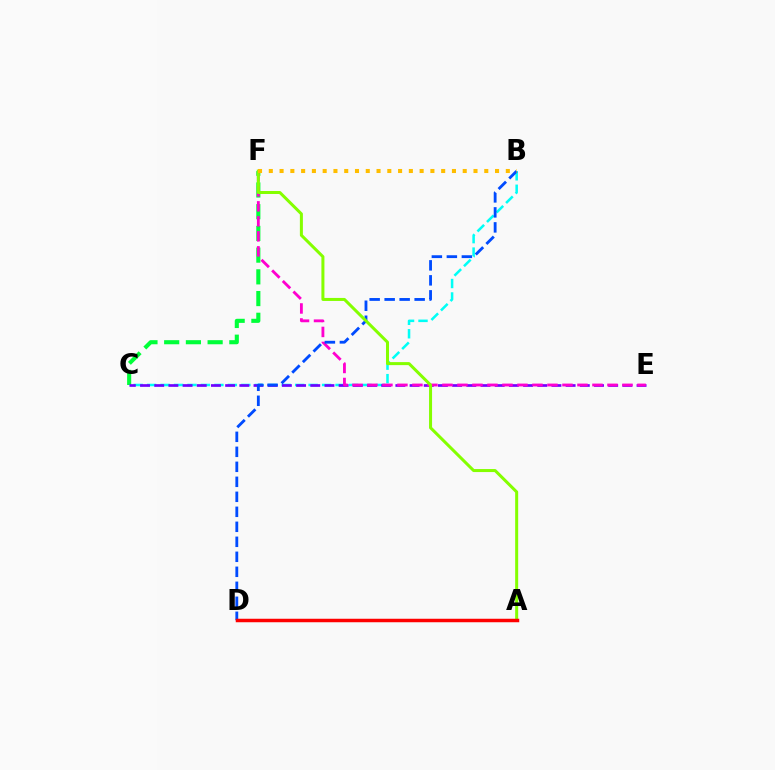{('C', 'F'): [{'color': '#00ff39', 'line_style': 'dashed', 'thickness': 2.95}], ('B', 'C'): [{'color': '#00fff6', 'line_style': 'dashed', 'thickness': 1.83}], ('C', 'E'): [{'color': '#7200ff', 'line_style': 'dashed', 'thickness': 1.93}], ('E', 'F'): [{'color': '#ff00cf', 'line_style': 'dashed', 'thickness': 2.04}], ('B', 'D'): [{'color': '#004bff', 'line_style': 'dashed', 'thickness': 2.04}], ('A', 'F'): [{'color': '#84ff00', 'line_style': 'solid', 'thickness': 2.17}], ('B', 'F'): [{'color': '#ffbd00', 'line_style': 'dotted', 'thickness': 2.93}], ('A', 'D'): [{'color': '#ff0000', 'line_style': 'solid', 'thickness': 2.51}]}